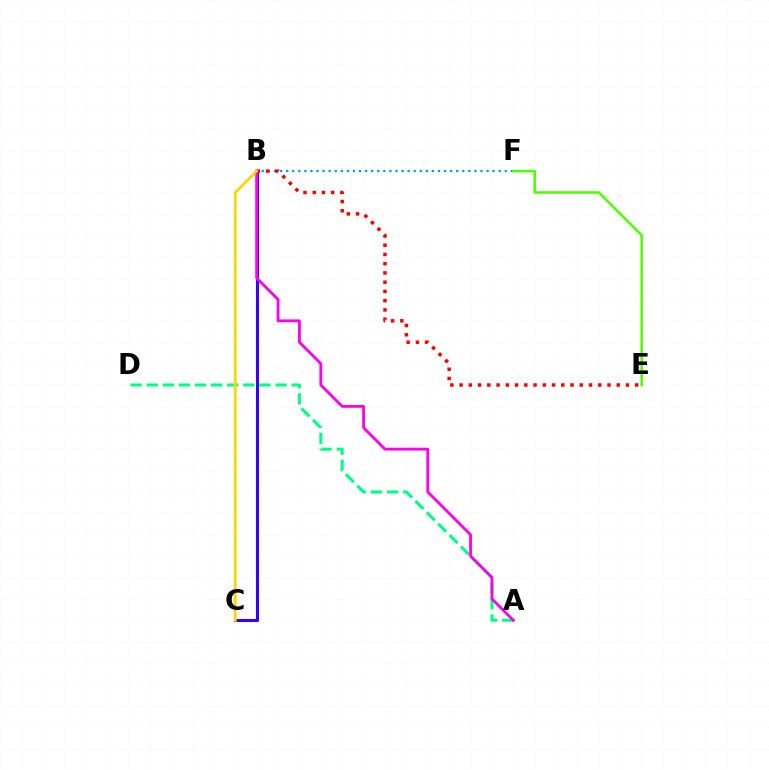{('B', 'C'): [{'color': '#3700ff', 'line_style': 'solid', 'thickness': 2.21}, {'color': '#ffd500', 'line_style': 'solid', 'thickness': 2.0}], ('A', 'D'): [{'color': '#00ff86', 'line_style': 'dashed', 'thickness': 2.19}], ('B', 'F'): [{'color': '#009eff', 'line_style': 'dotted', 'thickness': 1.65}], ('B', 'E'): [{'color': '#ff0000', 'line_style': 'dotted', 'thickness': 2.51}], ('A', 'B'): [{'color': '#ff00ed', 'line_style': 'solid', 'thickness': 2.03}], ('E', 'F'): [{'color': '#4fff00', 'line_style': 'solid', 'thickness': 1.82}]}